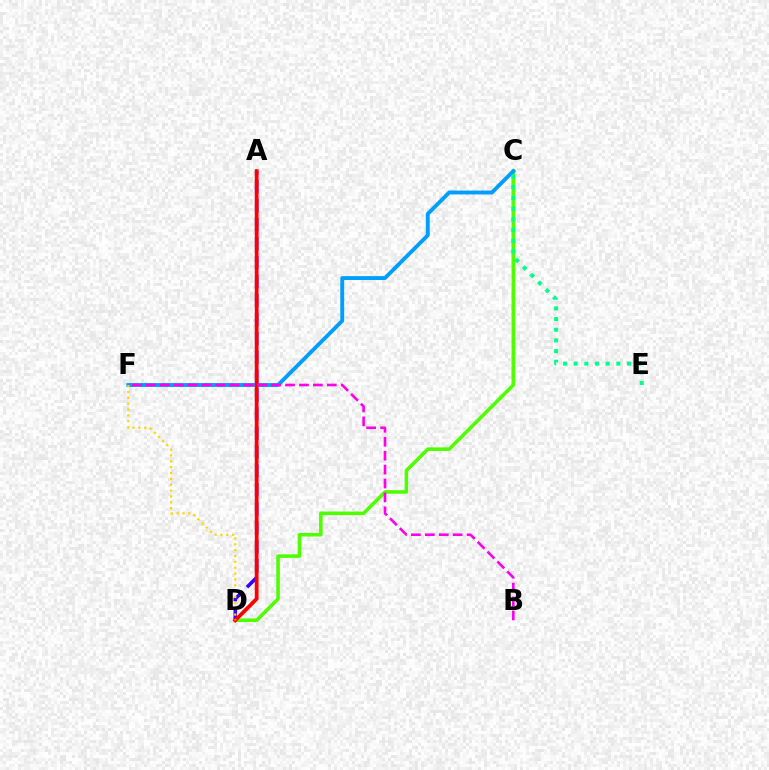{('C', 'D'): [{'color': '#4fff00', 'line_style': 'solid', 'thickness': 2.57}], ('C', 'F'): [{'color': '#009eff', 'line_style': 'solid', 'thickness': 2.78}], ('A', 'D'): [{'color': '#3700ff', 'line_style': 'dashed', 'thickness': 2.57}, {'color': '#ff0000', 'line_style': 'solid', 'thickness': 2.72}], ('B', 'F'): [{'color': '#ff00ed', 'line_style': 'dashed', 'thickness': 1.89}], ('D', 'F'): [{'color': '#ffd500', 'line_style': 'dotted', 'thickness': 1.59}], ('C', 'E'): [{'color': '#00ff86', 'line_style': 'dotted', 'thickness': 2.9}]}